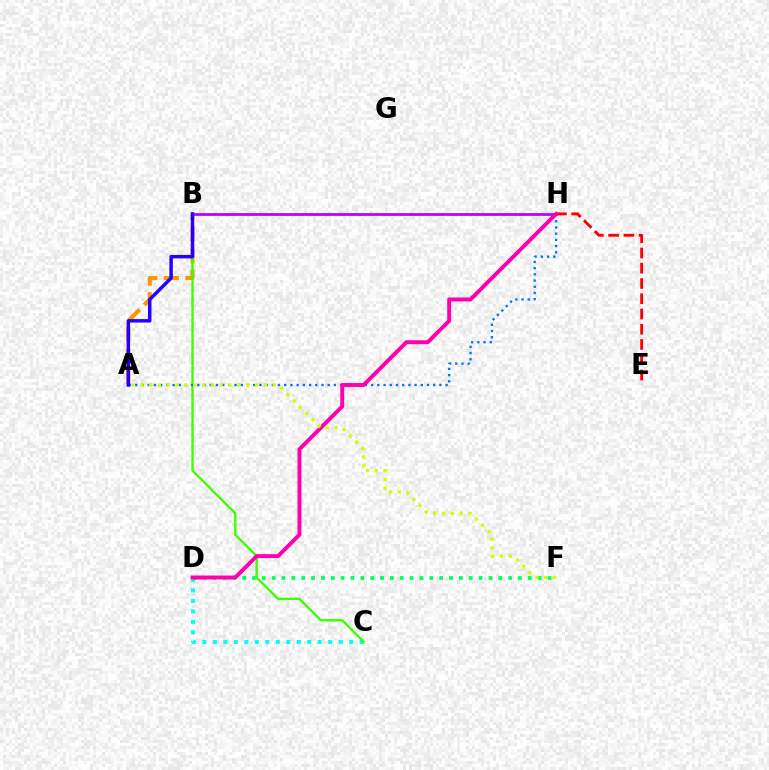{('C', 'D'): [{'color': '#00fff6', 'line_style': 'dotted', 'thickness': 2.85}], ('E', 'H'): [{'color': '#ff0000', 'line_style': 'dashed', 'thickness': 2.07}], ('A', 'B'): [{'color': '#ff9400', 'line_style': 'dashed', 'thickness': 2.94}, {'color': '#2500ff', 'line_style': 'solid', 'thickness': 2.49}], ('D', 'F'): [{'color': '#00ff5c', 'line_style': 'dotted', 'thickness': 2.68}], ('B', 'H'): [{'color': '#b900ff', 'line_style': 'solid', 'thickness': 1.98}], ('B', 'C'): [{'color': '#3dff00', 'line_style': 'solid', 'thickness': 1.69}], ('A', 'H'): [{'color': '#0074ff', 'line_style': 'dotted', 'thickness': 1.69}], ('D', 'H'): [{'color': '#ff00ac', 'line_style': 'solid', 'thickness': 2.83}], ('A', 'F'): [{'color': '#d1ff00', 'line_style': 'dotted', 'thickness': 2.4}]}